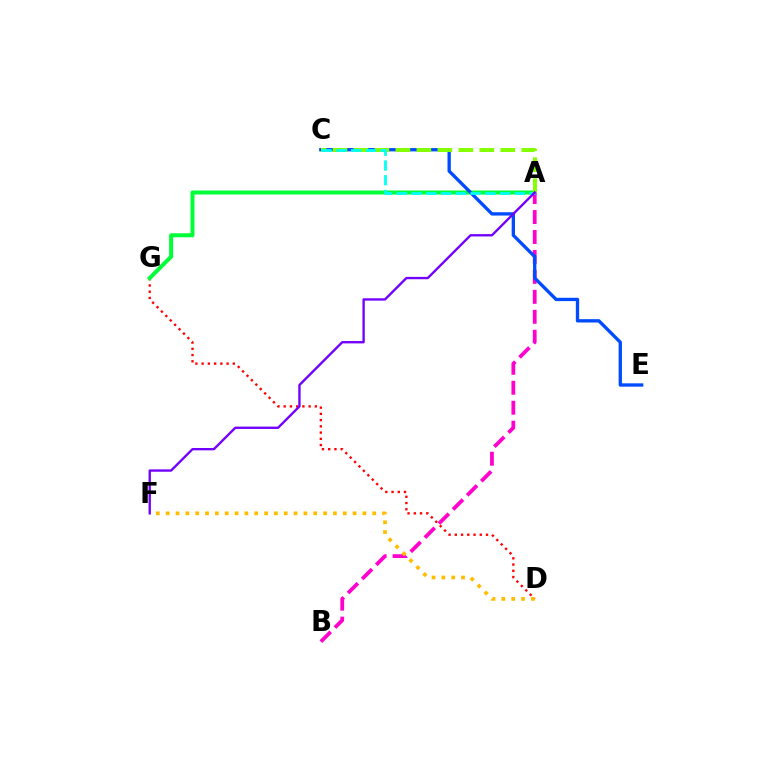{('D', 'G'): [{'color': '#ff0000', 'line_style': 'dotted', 'thickness': 1.69}], ('A', 'G'): [{'color': '#00ff39', 'line_style': 'solid', 'thickness': 2.88}], ('A', 'B'): [{'color': '#ff00cf', 'line_style': 'dashed', 'thickness': 2.71}], ('C', 'E'): [{'color': '#004bff', 'line_style': 'solid', 'thickness': 2.4}], ('A', 'C'): [{'color': '#84ff00', 'line_style': 'dashed', 'thickness': 2.85}, {'color': '#00fff6', 'line_style': 'dashed', 'thickness': 2.01}], ('D', 'F'): [{'color': '#ffbd00', 'line_style': 'dotted', 'thickness': 2.67}], ('A', 'F'): [{'color': '#7200ff', 'line_style': 'solid', 'thickness': 1.69}]}